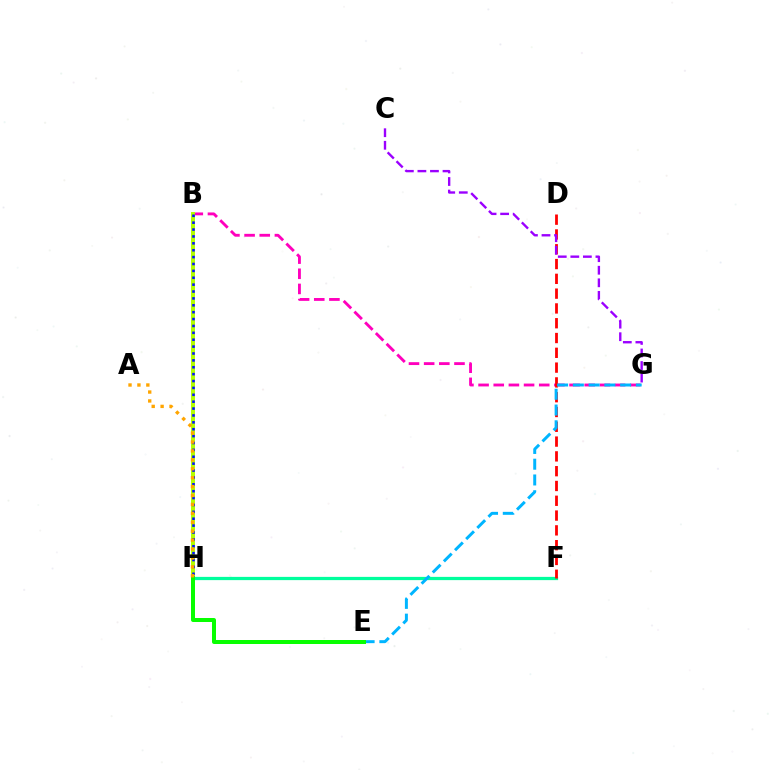{('B', 'G'): [{'color': '#ff00bd', 'line_style': 'dashed', 'thickness': 2.06}], ('B', 'H'): [{'color': '#b3ff00', 'line_style': 'solid', 'thickness': 2.85}, {'color': '#0010ff', 'line_style': 'dotted', 'thickness': 1.87}], ('F', 'H'): [{'color': '#00ff9d', 'line_style': 'solid', 'thickness': 2.34}], ('D', 'F'): [{'color': '#ff0000', 'line_style': 'dashed', 'thickness': 2.01}], ('E', 'G'): [{'color': '#00b5ff', 'line_style': 'dashed', 'thickness': 2.14}], ('E', 'H'): [{'color': '#08ff00', 'line_style': 'solid', 'thickness': 2.88}], ('C', 'G'): [{'color': '#9b00ff', 'line_style': 'dashed', 'thickness': 1.71}], ('A', 'H'): [{'color': '#ffa500', 'line_style': 'dotted', 'thickness': 2.42}]}